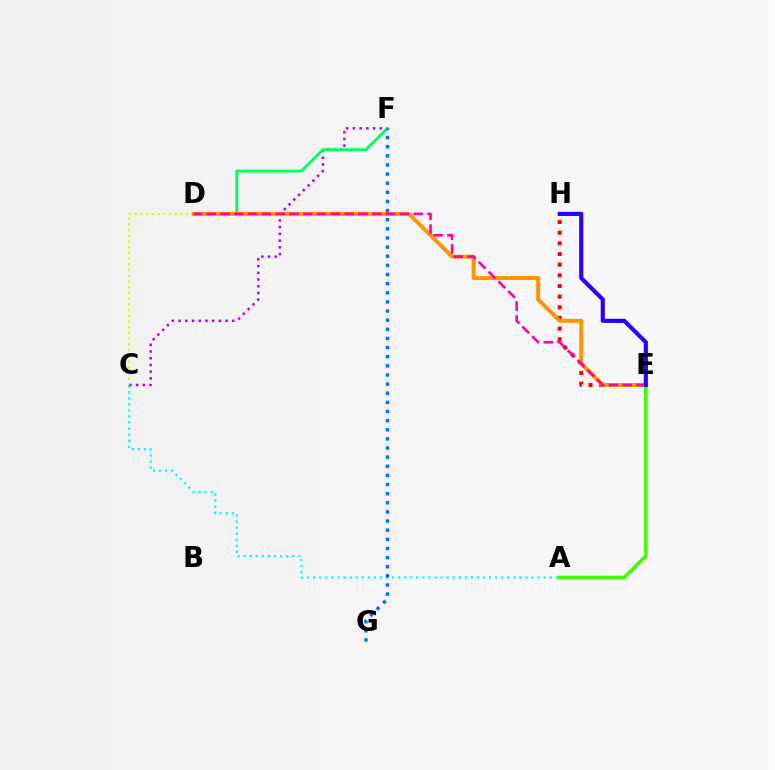{('A', 'C'): [{'color': '#00fff6', 'line_style': 'dotted', 'thickness': 1.65}], ('E', 'H'): [{'color': '#ff0000', 'line_style': 'dotted', 'thickness': 2.9}, {'color': '#2500ff', 'line_style': 'solid', 'thickness': 2.97}], ('C', 'F'): [{'color': '#b900ff', 'line_style': 'dotted', 'thickness': 1.83}], ('D', 'F'): [{'color': '#00ff5c', 'line_style': 'solid', 'thickness': 2.07}], ('F', 'G'): [{'color': '#0074ff', 'line_style': 'dotted', 'thickness': 2.48}], ('A', 'E'): [{'color': '#3dff00', 'line_style': 'solid', 'thickness': 2.6}], ('C', 'D'): [{'color': '#d1ff00', 'line_style': 'dotted', 'thickness': 1.55}], ('D', 'E'): [{'color': '#ff9400', 'line_style': 'solid', 'thickness': 2.86}, {'color': '#ff00ac', 'line_style': 'dashed', 'thickness': 1.87}]}